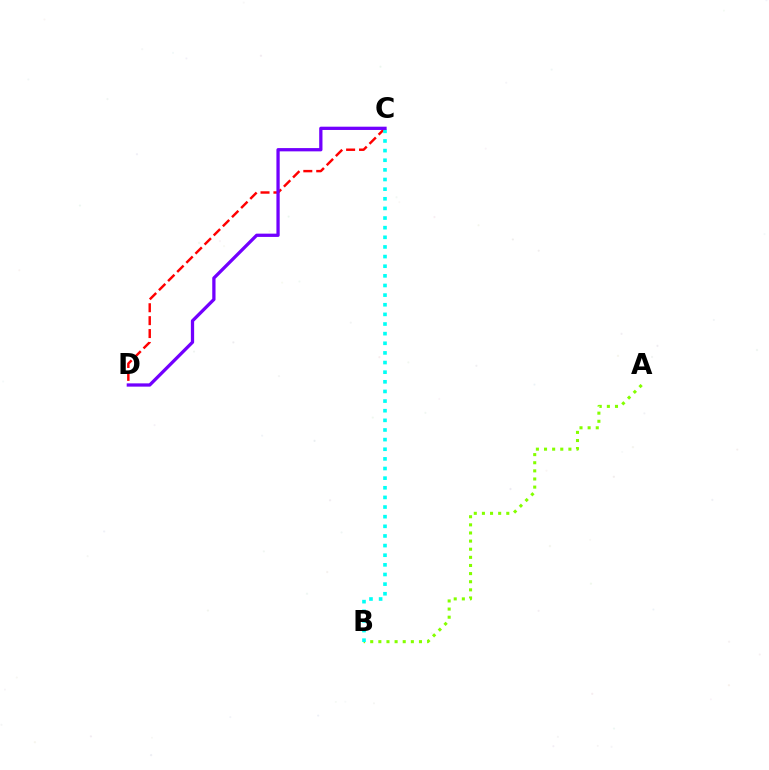{('C', 'D'): [{'color': '#ff0000', 'line_style': 'dashed', 'thickness': 1.75}, {'color': '#7200ff', 'line_style': 'solid', 'thickness': 2.36}], ('A', 'B'): [{'color': '#84ff00', 'line_style': 'dotted', 'thickness': 2.21}], ('B', 'C'): [{'color': '#00fff6', 'line_style': 'dotted', 'thickness': 2.62}]}